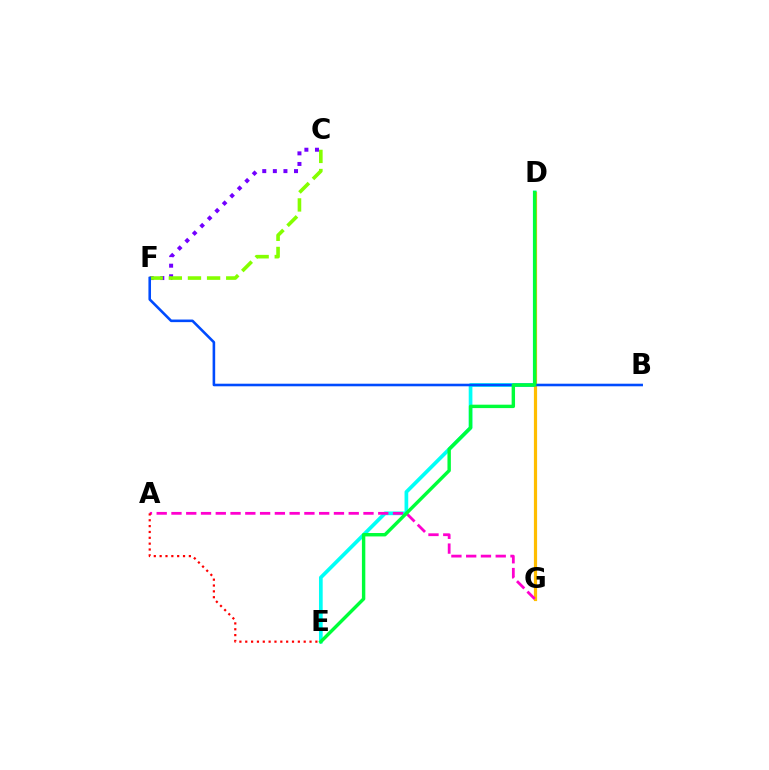{('D', 'E'): [{'color': '#00fff6', 'line_style': 'solid', 'thickness': 2.66}, {'color': '#00ff39', 'line_style': 'solid', 'thickness': 2.46}], ('C', 'F'): [{'color': '#7200ff', 'line_style': 'dotted', 'thickness': 2.88}, {'color': '#84ff00', 'line_style': 'dashed', 'thickness': 2.6}], ('D', 'G'): [{'color': '#ffbd00', 'line_style': 'solid', 'thickness': 2.3}], ('B', 'F'): [{'color': '#004bff', 'line_style': 'solid', 'thickness': 1.86}], ('A', 'G'): [{'color': '#ff00cf', 'line_style': 'dashed', 'thickness': 2.01}], ('A', 'E'): [{'color': '#ff0000', 'line_style': 'dotted', 'thickness': 1.59}]}